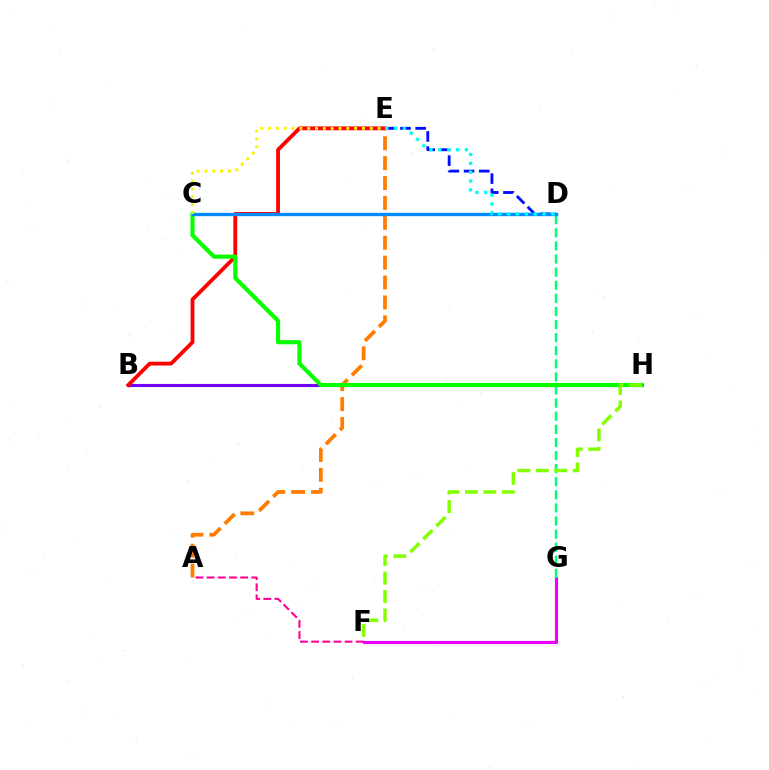{('F', 'G'): [{'color': '#ee00ff', 'line_style': 'solid', 'thickness': 2.27}], ('B', 'H'): [{'color': '#7200ff', 'line_style': 'solid', 'thickness': 2.24}], ('A', 'E'): [{'color': '#ff7c00', 'line_style': 'dashed', 'thickness': 2.7}], ('B', 'E'): [{'color': '#ff0000', 'line_style': 'solid', 'thickness': 2.74}], ('D', 'G'): [{'color': '#00ff74', 'line_style': 'dashed', 'thickness': 1.78}], ('C', 'H'): [{'color': '#08ff00', 'line_style': 'solid', 'thickness': 2.98}], ('A', 'F'): [{'color': '#ff0094', 'line_style': 'dashed', 'thickness': 1.51}], ('D', 'E'): [{'color': '#0010ff', 'line_style': 'dashed', 'thickness': 2.06}, {'color': '#00fff6', 'line_style': 'dotted', 'thickness': 2.41}], ('C', 'D'): [{'color': '#008cff', 'line_style': 'solid', 'thickness': 2.4}], ('C', 'E'): [{'color': '#fcf500', 'line_style': 'dotted', 'thickness': 2.13}], ('F', 'H'): [{'color': '#84ff00', 'line_style': 'dashed', 'thickness': 2.51}]}